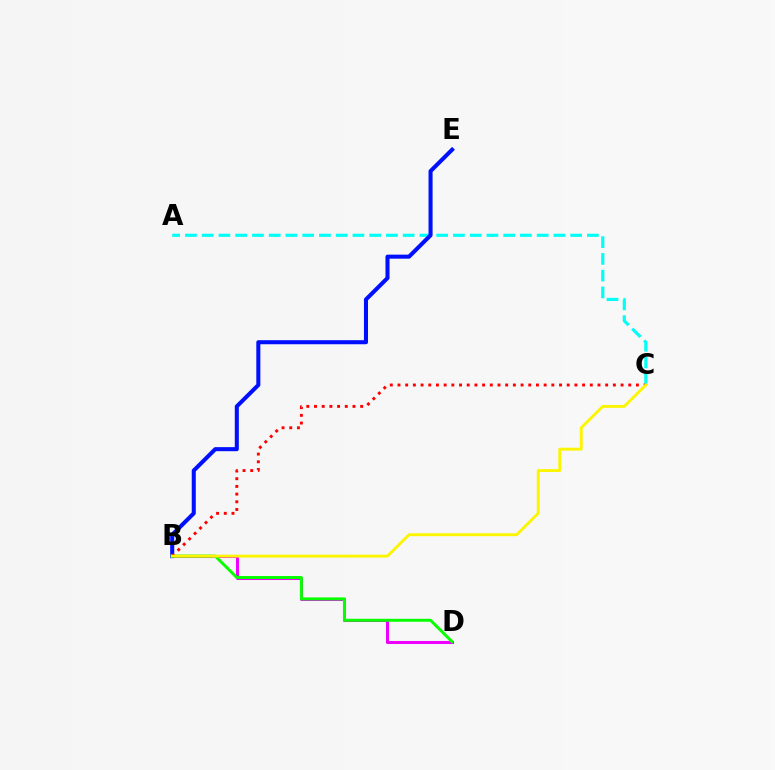{('B', 'D'): [{'color': '#ee00ff', 'line_style': 'solid', 'thickness': 2.19}, {'color': '#08ff00', 'line_style': 'solid', 'thickness': 2.12}], ('A', 'C'): [{'color': '#00fff6', 'line_style': 'dashed', 'thickness': 2.28}], ('B', 'E'): [{'color': '#0010ff', 'line_style': 'solid', 'thickness': 2.92}], ('B', 'C'): [{'color': '#ff0000', 'line_style': 'dotted', 'thickness': 2.09}, {'color': '#fcf500', 'line_style': 'solid', 'thickness': 2.07}]}